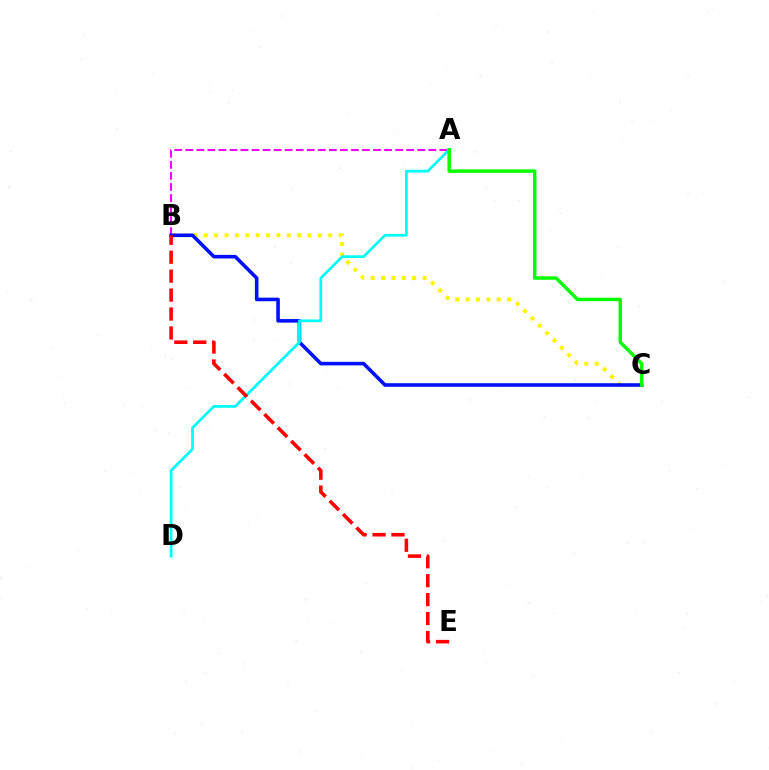{('B', 'C'): [{'color': '#fcf500', 'line_style': 'dotted', 'thickness': 2.82}, {'color': '#0010ff', 'line_style': 'solid', 'thickness': 2.58}], ('A', 'B'): [{'color': '#ee00ff', 'line_style': 'dashed', 'thickness': 1.5}], ('A', 'D'): [{'color': '#00fff6', 'line_style': 'solid', 'thickness': 1.98}], ('B', 'E'): [{'color': '#ff0000', 'line_style': 'dashed', 'thickness': 2.57}], ('A', 'C'): [{'color': '#08ff00', 'line_style': 'solid', 'thickness': 2.48}]}